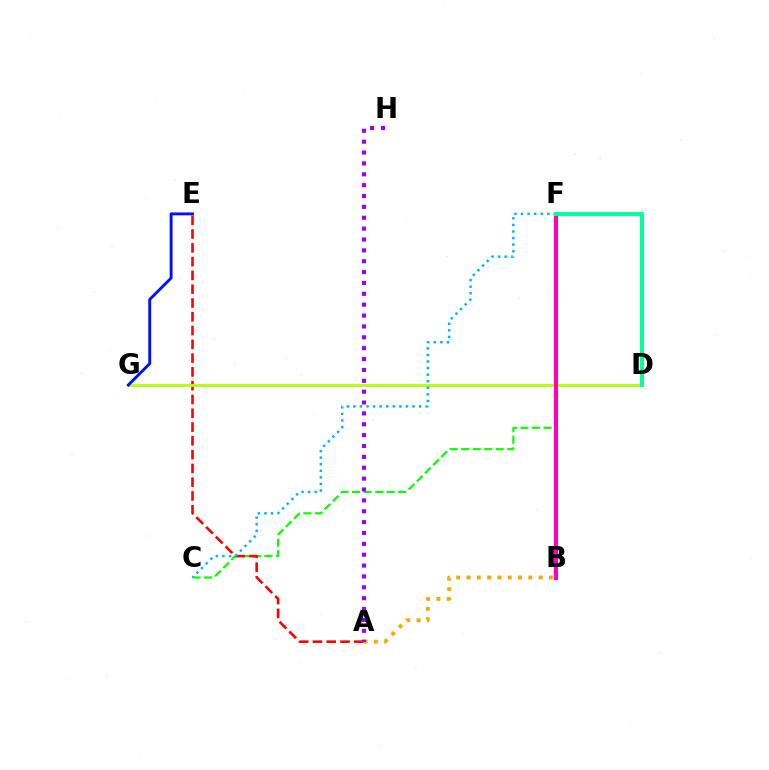{('A', 'B'): [{'color': '#ffa500', 'line_style': 'dotted', 'thickness': 2.8}], ('C', 'F'): [{'color': '#08ff00', 'line_style': 'dashed', 'thickness': 1.57}, {'color': '#00b5ff', 'line_style': 'dotted', 'thickness': 1.79}], ('A', 'E'): [{'color': '#ff0000', 'line_style': 'dashed', 'thickness': 1.87}], ('D', 'G'): [{'color': '#b3ff00', 'line_style': 'solid', 'thickness': 1.97}], ('B', 'F'): [{'color': '#ff00bd', 'line_style': 'solid', 'thickness': 2.94}], ('A', 'H'): [{'color': '#9b00ff', 'line_style': 'dotted', 'thickness': 2.95}], ('E', 'G'): [{'color': '#0010ff', 'line_style': 'solid', 'thickness': 2.08}], ('D', 'F'): [{'color': '#00ff9d', 'line_style': 'solid', 'thickness': 2.83}]}